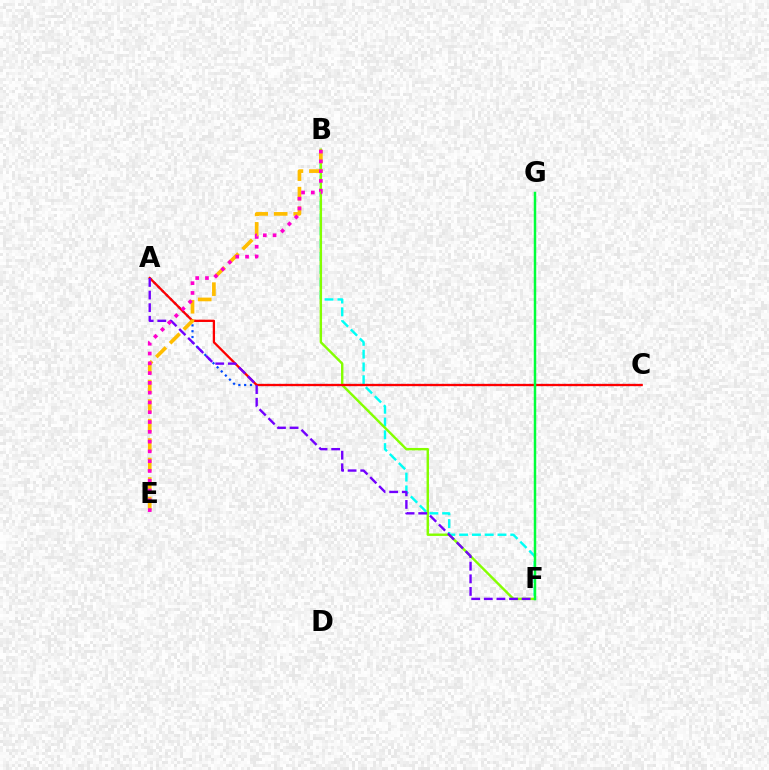{('B', 'F'): [{'color': '#00fff6', 'line_style': 'dashed', 'thickness': 1.74}, {'color': '#84ff00', 'line_style': 'solid', 'thickness': 1.74}], ('A', 'C'): [{'color': '#004bff', 'line_style': 'dotted', 'thickness': 1.58}, {'color': '#ff0000', 'line_style': 'solid', 'thickness': 1.65}], ('B', 'E'): [{'color': '#ffbd00', 'line_style': 'dashed', 'thickness': 2.65}, {'color': '#ff00cf', 'line_style': 'dotted', 'thickness': 2.66}], ('A', 'F'): [{'color': '#7200ff', 'line_style': 'dashed', 'thickness': 1.71}], ('F', 'G'): [{'color': '#00ff39', 'line_style': 'solid', 'thickness': 1.78}]}